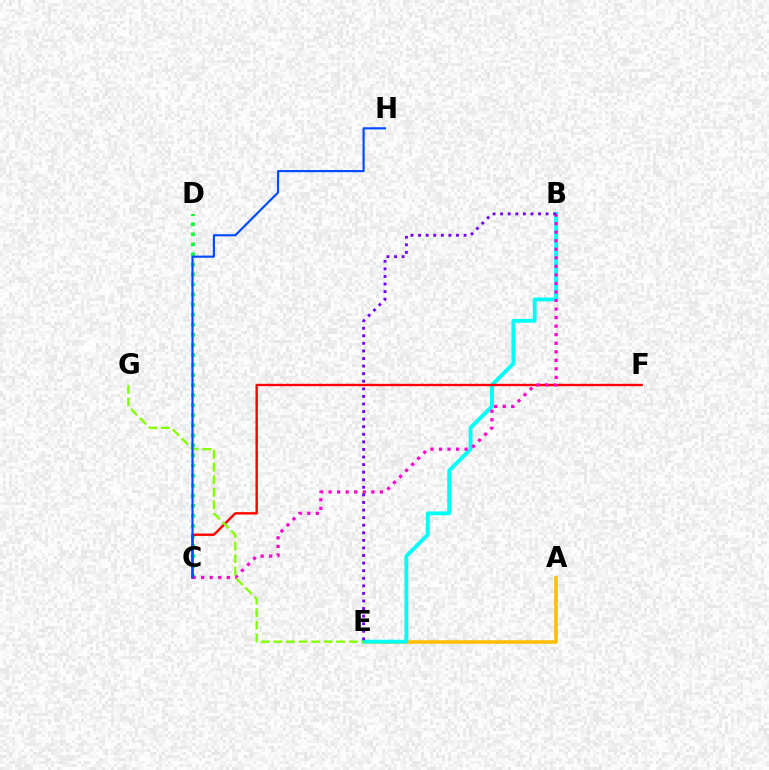{('A', 'E'): [{'color': '#ffbd00', 'line_style': 'solid', 'thickness': 2.56}], ('C', 'D'): [{'color': '#00ff39', 'line_style': 'dotted', 'thickness': 2.73}], ('B', 'E'): [{'color': '#00fff6', 'line_style': 'solid', 'thickness': 2.77}, {'color': '#7200ff', 'line_style': 'dotted', 'thickness': 2.06}], ('C', 'F'): [{'color': '#ff0000', 'line_style': 'solid', 'thickness': 1.71}], ('B', 'C'): [{'color': '#ff00cf', 'line_style': 'dotted', 'thickness': 2.32}], ('E', 'G'): [{'color': '#84ff00', 'line_style': 'dashed', 'thickness': 1.71}], ('C', 'H'): [{'color': '#004bff', 'line_style': 'solid', 'thickness': 1.56}]}